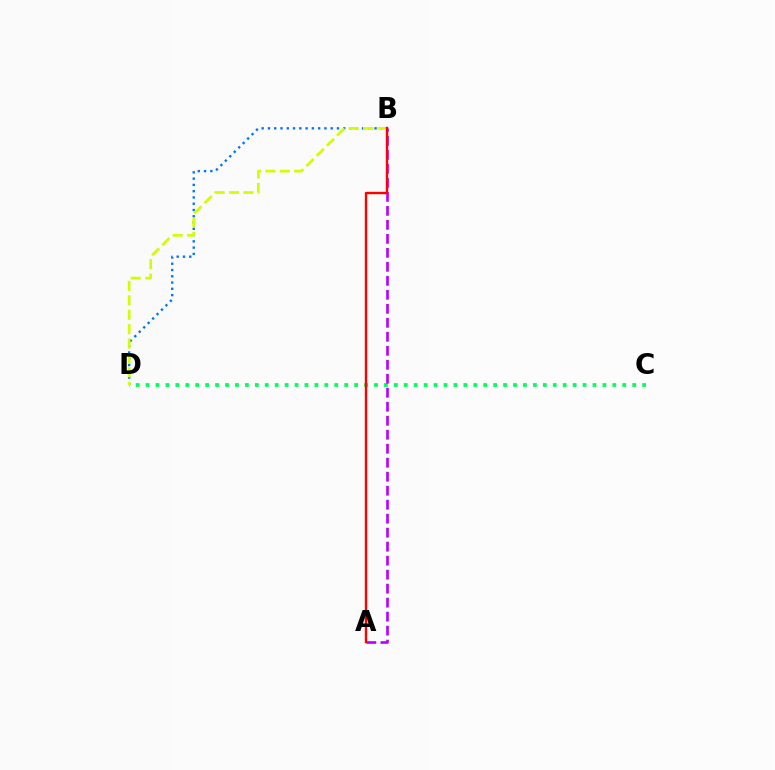{('B', 'D'): [{'color': '#0074ff', 'line_style': 'dotted', 'thickness': 1.7}, {'color': '#d1ff00', 'line_style': 'dashed', 'thickness': 1.96}], ('C', 'D'): [{'color': '#00ff5c', 'line_style': 'dotted', 'thickness': 2.7}], ('A', 'B'): [{'color': '#b900ff', 'line_style': 'dashed', 'thickness': 1.9}, {'color': '#ff0000', 'line_style': 'solid', 'thickness': 1.71}]}